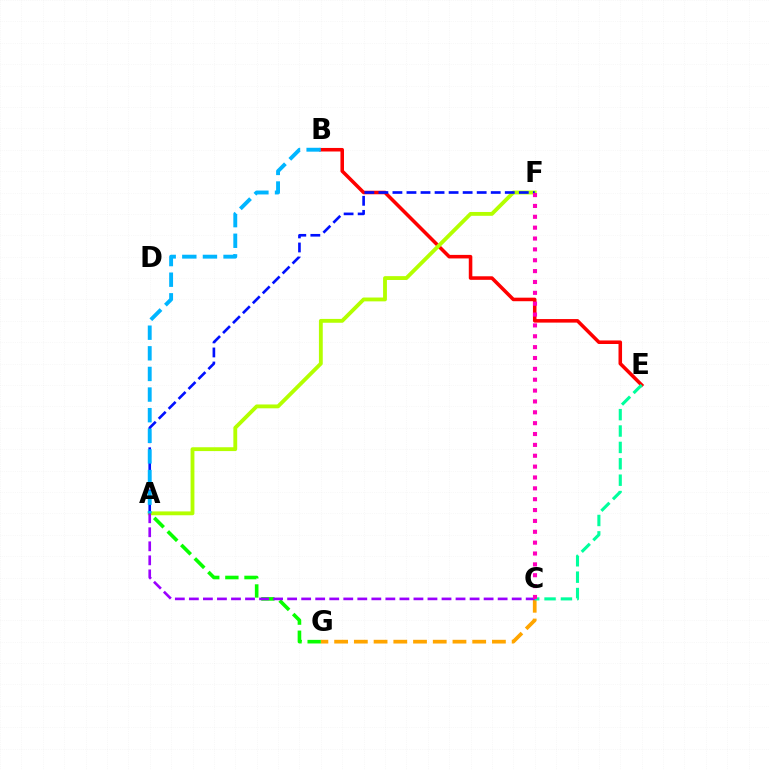{('C', 'G'): [{'color': '#ffa500', 'line_style': 'dashed', 'thickness': 2.68}], ('A', 'G'): [{'color': '#08ff00', 'line_style': 'dashed', 'thickness': 2.6}], ('B', 'E'): [{'color': '#ff0000', 'line_style': 'solid', 'thickness': 2.55}], ('C', 'E'): [{'color': '#00ff9d', 'line_style': 'dashed', 'thickness': 2.23}], ('A', 'F'): [{'color': '#b3ff00', 'line_style': 'solid', 'thickness': 2.76}, {'color': '#0010ff', 'line_style': 'dashed', 'thickness': 1.91}], ('A', 'C'): [{'color': '#9b00ff', 'line_style': 'dashed', 'thickness': 1.91}], ('C', 'F'): [{'color': '#ff00bd', 'line_style': 'dotted', 'thickness': 2.95}], ('A', 'B'): [{'color': '#00b5ff', 'line_style': 'dashed', 'thickness': 2.8}]}